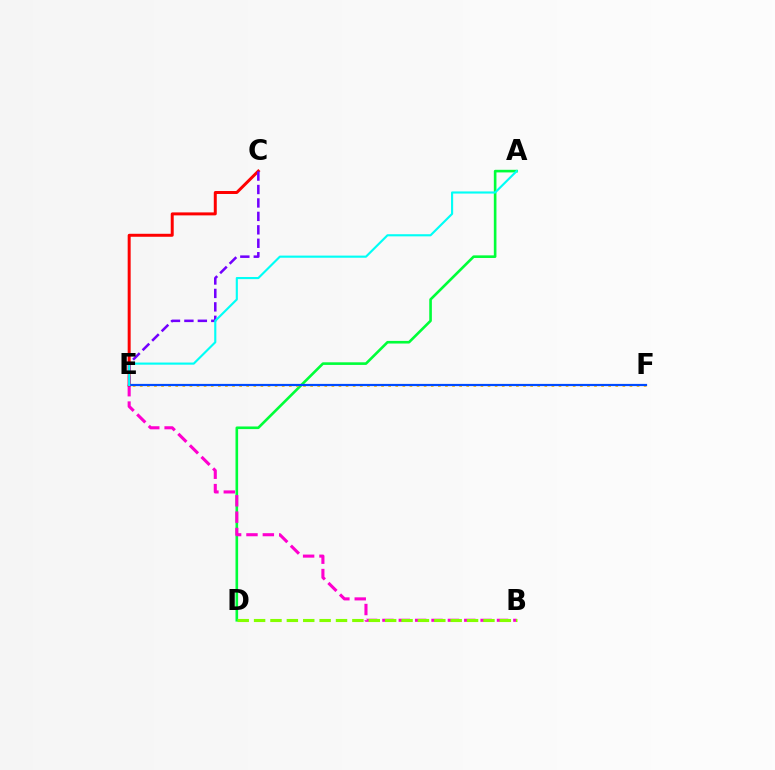{('A', 'D'): [{'color': '#00ff39', 'line_style': 'solid', 'thickness': 1.89}], ('B', 'E'): [{'color': '#ff00cf', 'line_style': 'dashed', 'thickness': 2.22}], ('C', 'E'): [{'color': '#ff0000', 'line_style': 'solid', 'thickness': 2.14}, {'color': '#7200ff', 'line_style': 'dashed', 'thickness': 1.83}], ('B', 'D'): [{'color': '#84ff00', 'line_style': 'dashed', 'thickness': 2.23}], ('E', 'F'): [{'color': '#ffbd00', 'line_style': 'dotted', 'thickness': 1.93}, {'color': '#004bff', 'line_style': 'solid', 'thickness': 1.59}], ('A', 'E'): [{'color': '#00fff6', 'line_style': 'solid', 'thickness': 1.54}]}